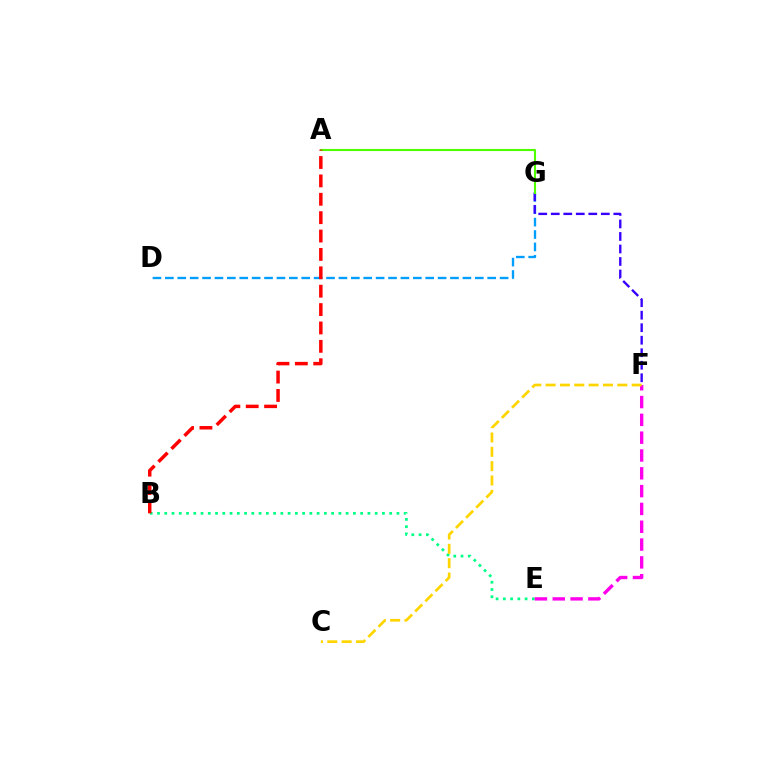{('B', 'E'): [{'color': '#00ff86', 'line_style': 'dotted', 'thickness': 1.97}], ('D', 'G'): [{'color': '#009eff', 'line_style': 'dashed', 'thickness': 1.68}], ('F', 'G'): [{'color': '#3700ff', 'line_style': 'dashed', 'thickness': 1.7}], ('E', 'F'): [{'color': '#ff00ed', 'line_style': 'dashed', 'thickness': 2.42}], ('C', 'F'): [{'color': '#ffd500', 'line_style': 'dashed', 'thickness': 1.95}], ('A', 'G'): [{'color': '#4fff00', 'line_style': 'solid', 'thickness': 1.52}], ('A', 'B'): [{'color': '#ff0000', 'line_style': 'dashed', 'thickness': 2.5}]}